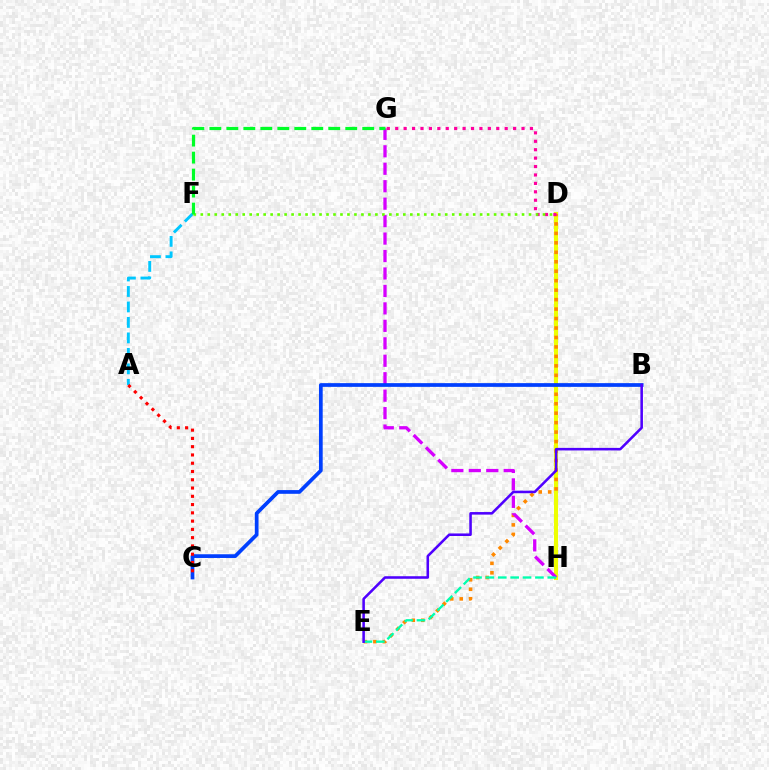{('D', 'H'): [{'color': '#eeff00', 'line_style': 'solid', 'thickness': 2.94}], ('D', 'E'): [{'color': '#ff8800', 'line_style': 'dotted', 'thickness': 2.57}], ('G', 'H'): [{'color': '#d600ff', 'line_style': 'dashed', 'thickness': 2.37}], ('B', 'C'): [{'color': '#003fff', 'line_style': 'solid', 'thickness': 2.68}], ('D', 'G'): [{'color': '#ff00a0', 'line_style': 'dotted', 'thickness': 2.29}], ('A', 'F'): [{'color': '#00c7ff', 'line_style': 'dashed', 'thickness': 2.1}], ('D', 'F'): [{'color': '#66ff00', 'line_style': 'dotted', 'thickness': 1.9}], ('F', 'G'): [{'color': '#00ff27', 'line_style': 'dashed', 'thickness': 2.31}], ('A', 'C'): [{'color': '#ff0000', 'line_style': 'dotted', 'thickness': 2.25}], ('E', 'H'): [{'color': '#00ffaf', 'line_style': 'dashed', 'thickness': 1.68}], ('B', 'E'): [{'color': '#4f00ff', 'line_style': 'solid', 'thickness': 1.84}]}